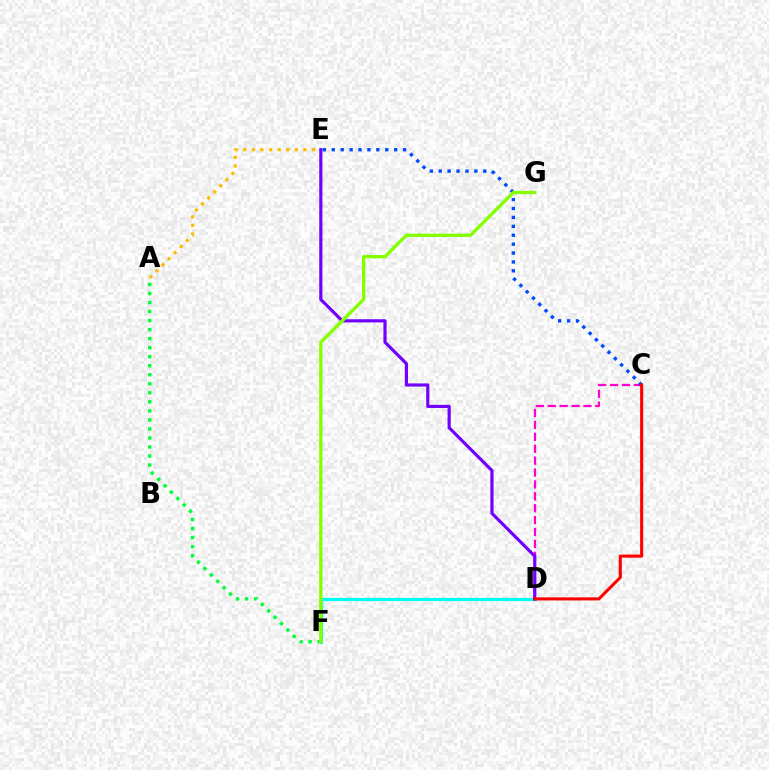{('A', 'E'): [{'color': '#ffbd00', 'line_style': 'dotted', 'thickness': 2.33}], ('A', 'F'): [{'color': '#00ff39', 'line_style': 'dotted', 'thickness': 2.45}], ('D', 'F'): [{'color': '#00fff6', 'line_style': 'solid', 'thickness': 2.3}], ('C', 'D'): [{'color': '#ff00cf', 'line_style': 'dashed', 'thickness': 1.62}, {'color': '#ff0000', 'line_style': 'solid', 'thickness': 2.23}], ('D', 'E'): [{'color': '#7200ff', 'line_style': 'solid', 'thickness': 2.29}], ('C', 'E'): [{'color': '#004bff', 'line_style': 'dotted', 'thickness': 2.42}], ('F', 'G'): [{'color': '#84ff00', 'line_style': 'solid', 'thickness': 2.38}]}